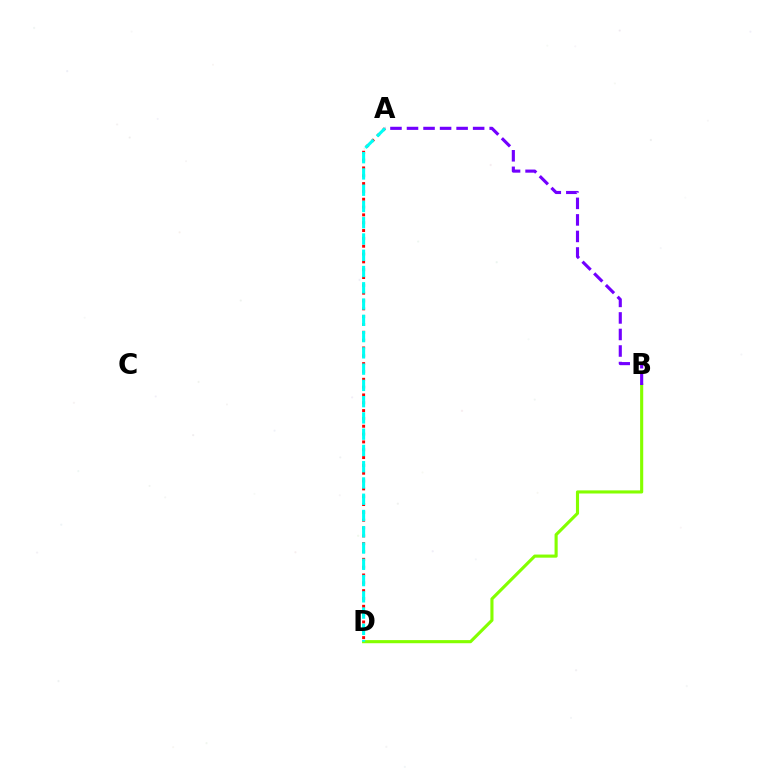{('B', 'D'): [{'color': '#84ff00', 'line_style': 'solid', 'thickness': 2.24}], ('A', 'B'): [{'color': '#7200ff', 'line_style': 'dashed', 'thickness': 2.25}], ('A', 'D'): [{'color': '#ff0000', 'line_style': 'dotted', 'thickness': 2.13}, {'color': '#00fff6', 'line_style': 'dashed', 'thickness': 2.21}]}